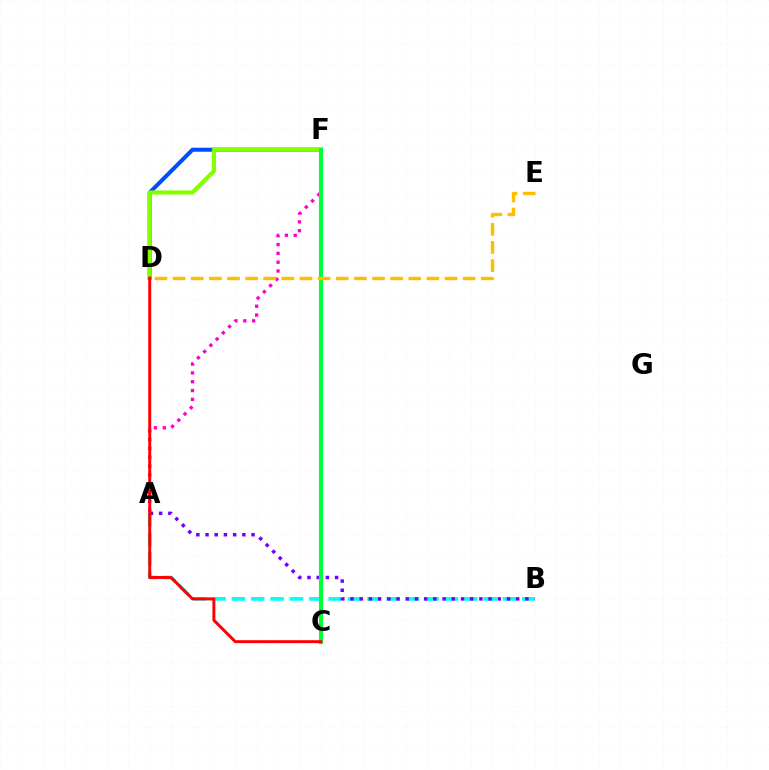{('D', 'F'): [{'color': '#004bff', 'line_style': 'solid', 'thickness': 2.89}, {'color': '#84ff00', 'line_style': 'solid', 'thickness': 2.99}], ('A', 'F'): [{'color': '#ff00cf', 'line_style': 'dotted', 'thickness': 2.4}], ('A', 'B'): [{'color': '#00fff6', 'line_style': 'dashed', 'thickness': 2.63}, {'color': '#7200ff', 'line_style': 'dotted', 'thickness': 2.5}], ('C', 'F'): [{'color': '#00ff39', 'line_style': 'solid', 'thickness': 2.96}], ('C', 'D'): [{'color': '#ff0000', 'line_style': 'solid', 'thickness': 2.13}], ('D', 'E'): [{'color': '#ffbd00', 'line_style': 'dashed', 'thickness': 2.46}]}